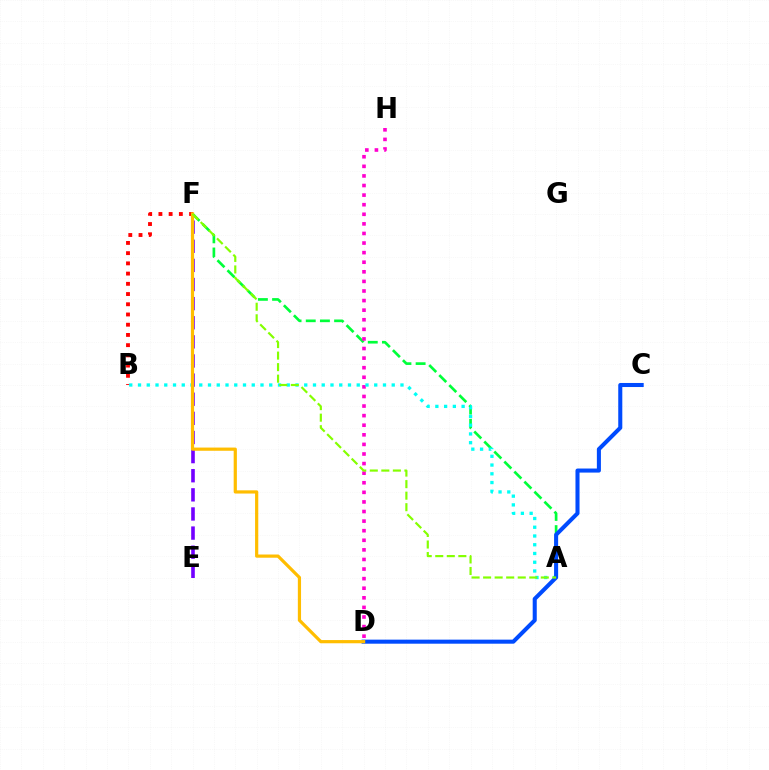{('B', 'F'): [{'color': '#ff0000', 'line_style': 'dotted', 'thickness': 2.78}], ('E', 'F'): [{'color': '#7200ff', 'line_style': 'dashed', 'thickness': 2.6}], ('A', 'F'): [{'color': '#00ff39', 'line_style': 'dashed', 'thickness': 1.93}, {'color': '#84ff00', 'line_style': 'dashed', 'thickness': 1.57}], ('D', 'H'): [{'color': '#ff00cf', 'line_style': 'dotted', 'thickness': 2.61}], ('A', 'B'): [{'color': '#00fff6', 'line_style': 'dotted', 'thickness': 2.38}], ('C', 'D'): [{'color': '#004bff', 'line_style': 'solid', 'thickness': 2.92}], ('D', 'F'): [{'color': '#ffbd00', 'line_style': 'solid', 'thickness': 2.31}]}